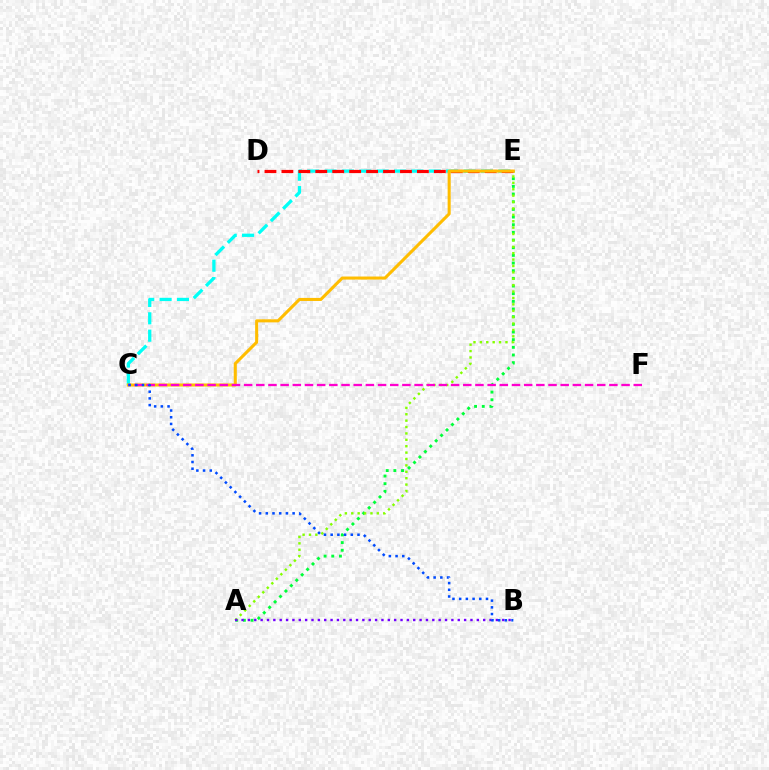{('A', 'E'): [{'color': '#00ff39', 'line_style': 'dotted', 'thickness': 2.08}, {'color': '#84ff00', 'line_style': 'dotted', 'thickness': 1.74}], ('C', 'E'): [{'color': '#00fff6', 'line_style': 'dashed', 'thickness': 2.36}, {'color': '#ffbd00', 'line_style': 'solid', 'thickness': 2.21}], ('D', 'E'): [{'color': '#ff0000', 'line_style': 'dashed', 'thickness': 2.3}], ('A', 'B'): [{'color': '#7200ff', 'line_style': 'dotted', 'thickness': 1.73}], ('C', 'F'): [{'color': '#ff00cf', 'line_style': 'dashed', 'thickness': 1.65}], ('B', 'C'): [{'color': '#004bff', 'line_style': 'dotted', 'thickness': 1.82}]}